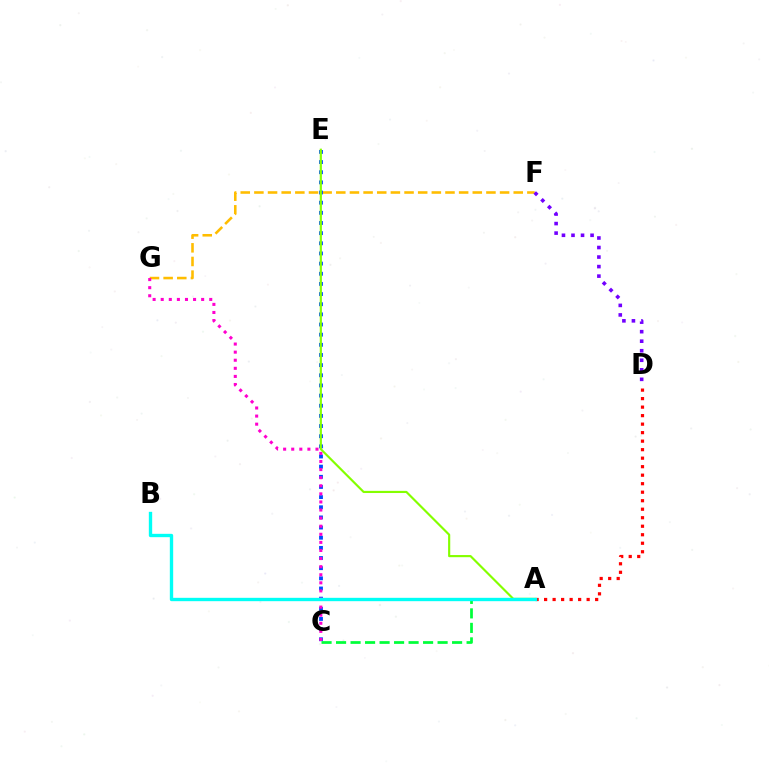{('F', 'G'): [{'color': '#ffbd00', 'line_style': 'dashed', 'thickness': 1.85}], ('C', 'E'): [{'color': '#004bff', 'line_style': 'dotted', 'thickness': 2.76}], ('A', 'C'): [{'color': '#00ff39', 'line_style': 'dashed', 'thickness': 1.97}], ('A', 'E'): [{'color': '#84ff00', 'line_style': 'solid', 'thickness': 1.55}], ('A', 'D'): [{'color': '#ff0000', 'line_style': 'dotted', 'thickness': 2.31}], ('C', 'G'): [{'color': '#ff00cf', 'line_style': 'dotted', 'thickness': 2.2}], ('A', 'B'): [{'color': '#00fff6', 'line_style': 'solid', 'thickness': 2.41}], ('D', 'F'): [{'color': '#7200ff', 'line_style': 'dotted', 'thickness': 2.59}]}